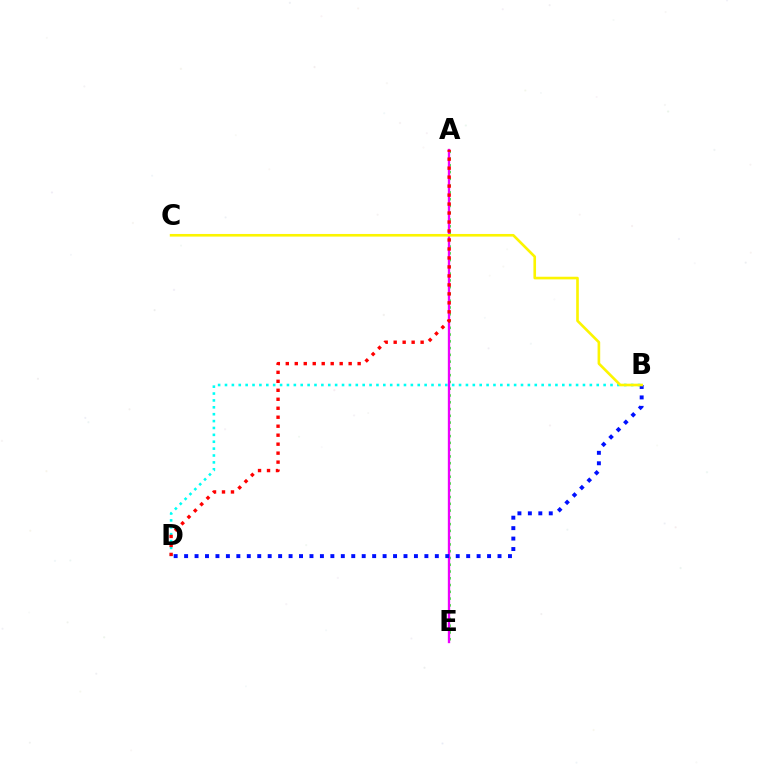{('A', 'E'): [{'color': '#08ff00', 'line_style': 'dotted', 'thickness': 1.84}, {'color': '#ee00ff', 'line_style': 'solid', 'thickness': 1.68}], ('B', 'D'): [{'color': '#00fff6', 'line_style': 'dotted', 'thickness': 1.87}, {'color': '#0010ff', 'line_style': 'dotted', 'thickness': 2.84}], ('B', 'C'): [{'color': '#fcf500', 'line_style': 'solid', 'thickness': 1.89}], ('A', 'D'): [{'color': '#ff0000', 'line_style': 'dotted', 'thickness': 2.44}]}